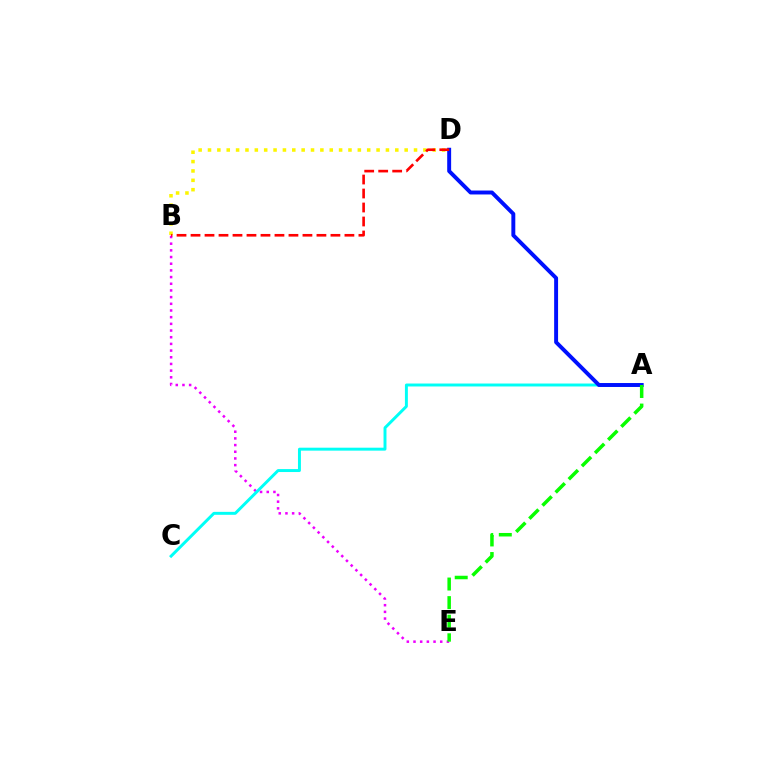{('B', 'D'): [{'color': '#fcf500', 'line_style': 'dotted', 'thickness': 2.54}, {'color': '#ff0000', 'line_style': 'dashed', 'thickness': 1.9}], ('B', 'E'): [{'color': '#ee00ff', 'line_style': 'dotted', 'thickness': 1.82}], ('A', 'C'): [{'color': '#00fff6', 'line_style': 'solid', 'thickness': 2.12}], ('A', 'D'): [{'color': '#0010ff', 'line_style': 'solid', 'thickness': 2.83}], ('A', 'E'): [{'color': '#08ff00', 'line_style': 'dashed', 'thickness': 2.52}]}